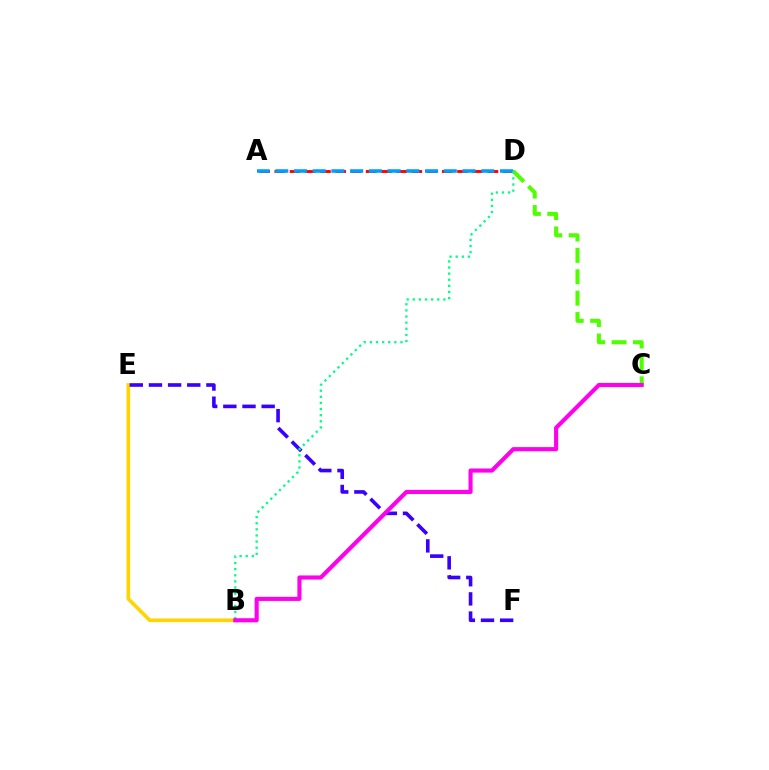{('B', 'E'): [{'color': '#ffd500', 'line_style': 'solid', 'thickness': 2.63}], ('C', 'D'): [{'color': '#4fff00', 'line_style': 'dashed', 'thickness': 2.91}], ('A', 'D'): [{'color': '#ff0000', 'line_style': 'dashed', 'thickness': 2.07}, {'color': '#009eff', 'line_style': 'dashed', 'thickness': 2.54}], ('E', 'F'): [{'color': '#3700ff', 'line_style': 'dashed', 'thickness': 2.6}], ('B', 'D'): [{'color': '#00ff86', 'line_style': 'dotted', 'thickness': 1.66}], ('B', 'C'): [{'color': '#ff00ed', 'line_style': 'solid', 'thickness': 2.96}]}